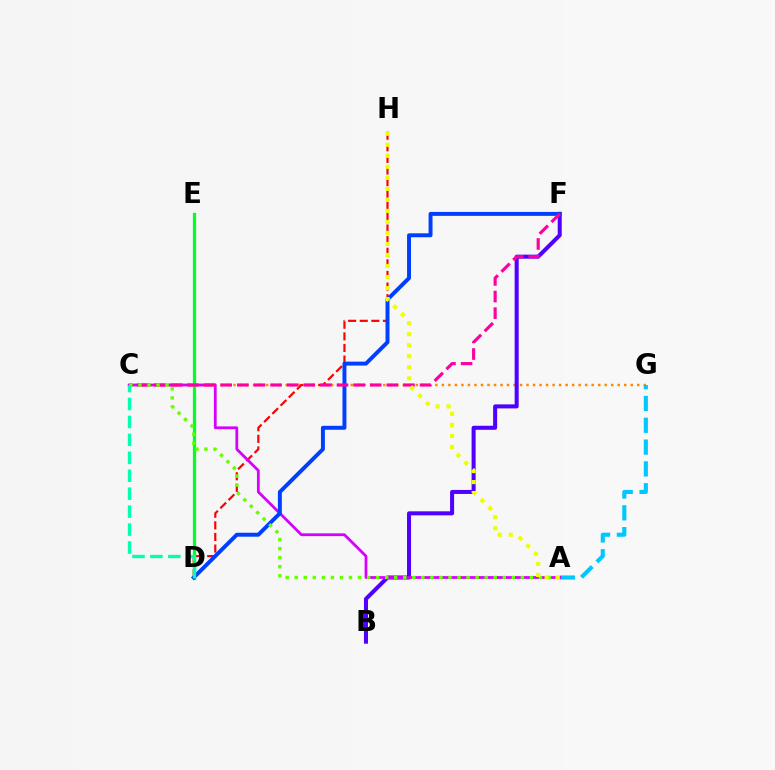{('C', 'G'): [{'color': '#ff8800', 'line_style': 'dotted', 'thickness': 1.77}], ('D', 'H'): [{'color': '#ff0000', 'line_style': 'dashed', 'thickness': 1.58}], ('A', 'G'): [{'color': '#00c7ff', 'line_style': 'dashed', 'thickness': 2.96}], ('B', 'F'): [{'color': '#4f00ff', 'line_style': 'solid', 'thickness': 2.9}], ('A', 'C'): [{'color': '#d600ff', 'line_style': 'solid', 'thickness': 2.0}, {'color': '#66ff00', 'line_style': 'dotted', 'thickness': 2.46}], ('D', 'E'): [{'color': '#00ff27', 'line_style': 'solid', 'thickness': 2.34}], ('D', 'F'): [{'color': '#003fff', 'line_style': 'solid', 'thickness': 2.84}], ('C', 'F'): [{'color': '#ff00a0', 'line_style': 'dashed', 'thickness': 2.26}], ('C', 'D'): [{'color': '#00ffaf', 'line_style': 'dashed', 'thickness': 2.44}], ('A', 'H'): [{'color': '#eeff00', 'line_style': 'dotted', 'thickness': 2.99}]}